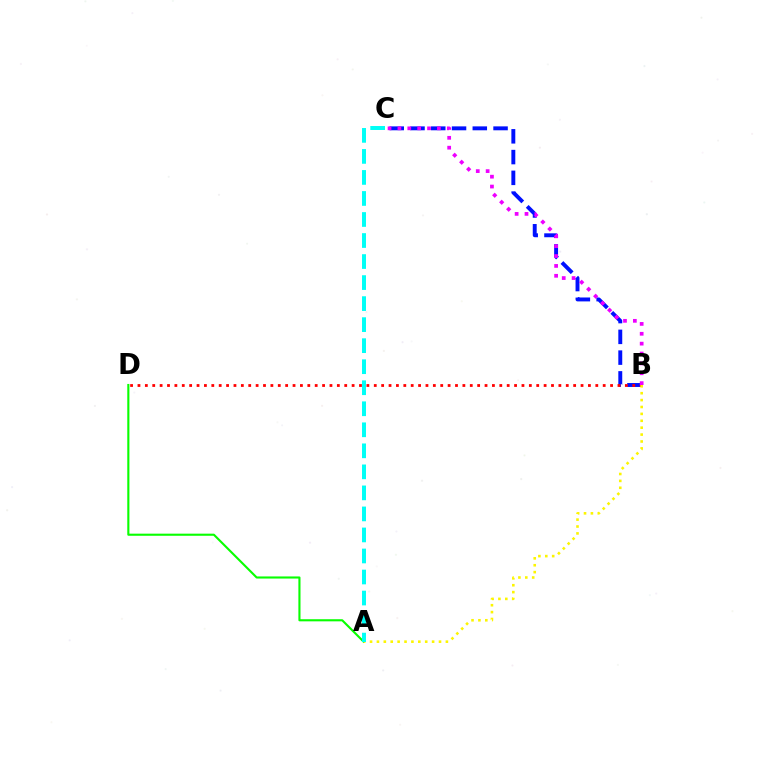{('B', 'C'): [{'color': '#0010ff', 'line_style': 'dashed', 'thickness': 2.82}, {'color': '#ee00ff', 'line_style': 'dotted', 'thickness': 2.68}], ('A', 'D'): [{'color': '#08ff00', 'line_style': 'solid', 'thickness': 1.52}], ('B', 'D'): [{'color': '#ff0000', 'line_style': 'dotted', 'thickness': 2.01}], ('A', 'B'): [{'color': '#fcf500', 'line_style': 'dotted', 'thickness': 1.87}], ('A', 'C'): [{'color': '#00fff6', 'line_style': 'dashed', 'thickness': 2.86}]}